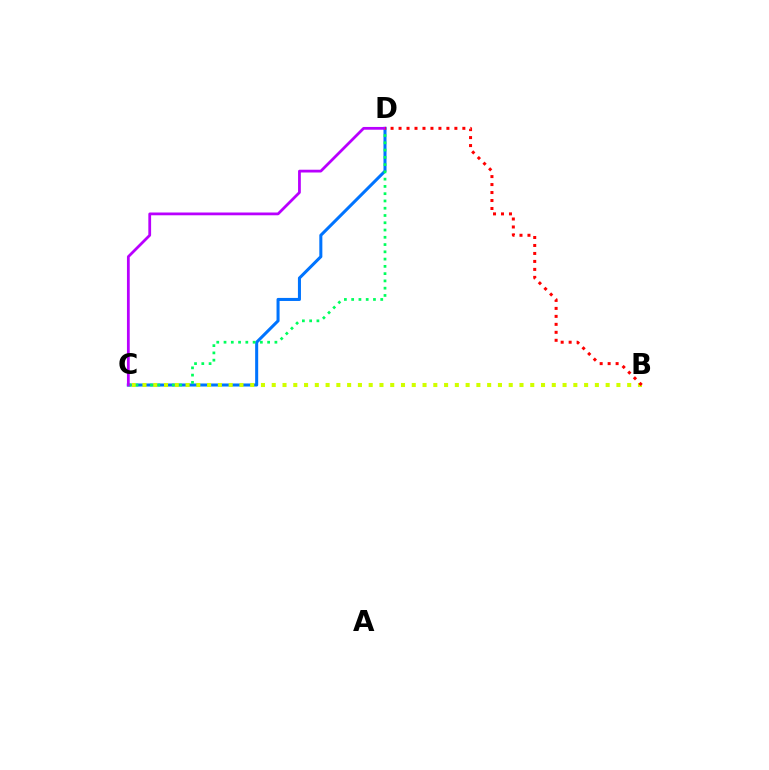{('C', 'D'): [{'color': '#0074ff', 'line_style': 'solid', 'thickness': 2.19}, {'color': '#00ff5c', 'line_style': 'dotted', 'thickness': 1.97}, {'color': '#b900ff', 'line_style': 'solid', 'thickness': 1.99}], ('B', 'C'): [{'color': '#d1ff00', 'line_style': 'dotted', 'thickness': 2.93}], ('B', 'D'): [{'color': '#ff0000', 'line_style': 'dotted', 'thickness': 2.17}]}